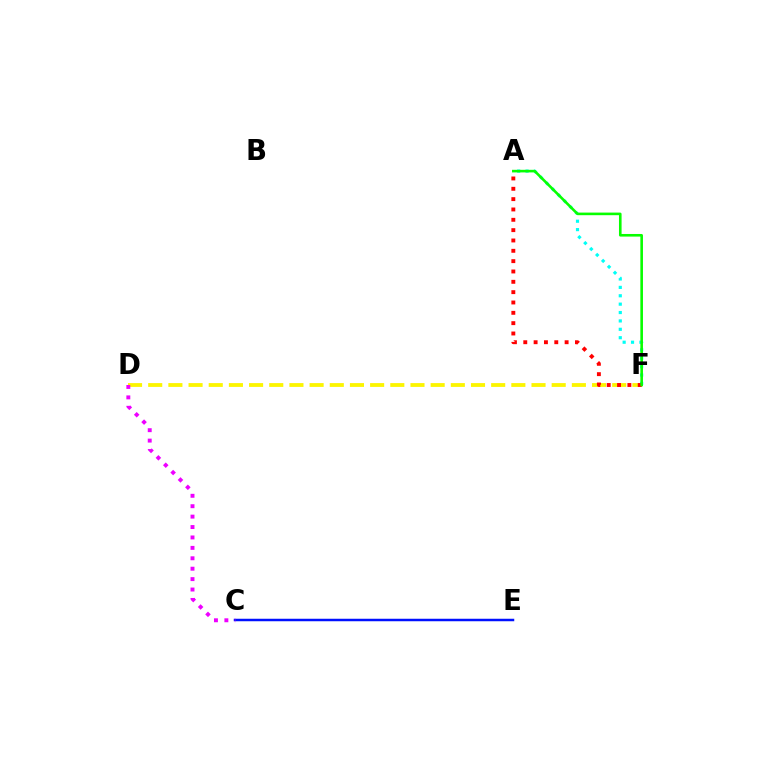{('A', 'F'): [{'color': '#00fff6', 'line_style': 'dotted', 'thickness': 2.28}, {'color': '#ff0000', 'line_style': 'dotted', 'thickness': 2.81}, {'color': '#08ff00', 'line_style': 'solid', 'thickness': 1.88}], ('D', 'F'): [{'color': '#fcf500', 'line_style': 'dashed', 'thickness': 2.74}], ('C', 'E'): [{'color': '#0010ff', 'line_style': 'solid', 'thickness': 1.8}], ('C', 'D'): [{'color': '#ee00ff', 'line_style': 'dotted', 'thickness': 2.83}]}